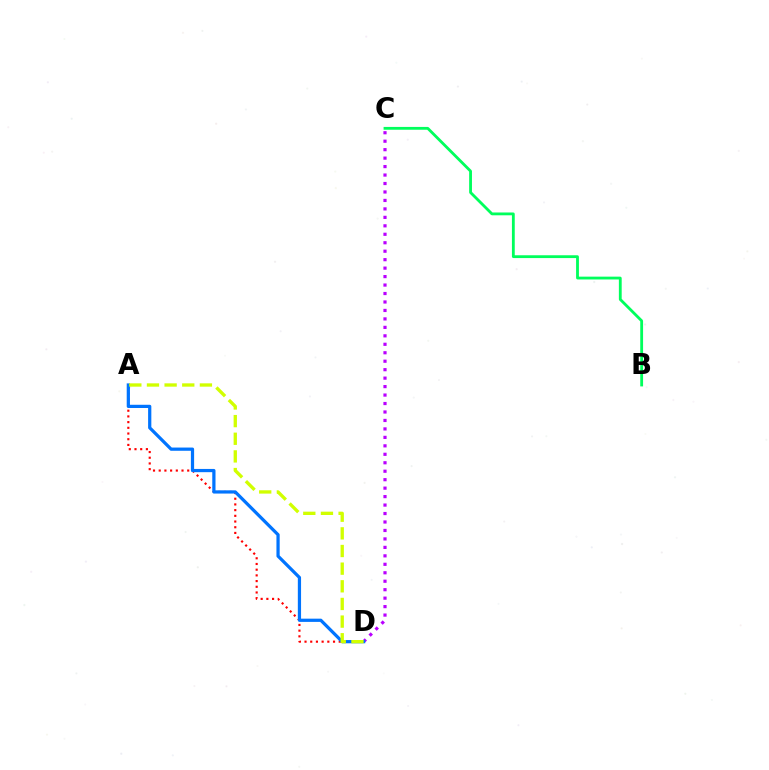{('A', 'D'): [{'color': '#ff0000', 'line_style': 'dotted', 'thickness': 1.55}, {'color': '#0074ff', 'line_style': 'solid', 'thickness': 2.33}, {'color': '#d1ff00', 'line_style': 'dashed', 'thickness': 2.4}], ('B', 'C'): [{'color': '#00ff5c', 'line_style': 'solid', 'thickness': 2.03}], ('C', 'D'): [{'color': '#b900ff', 'line_style': 'dotted', 'thickness': 2.3}]}